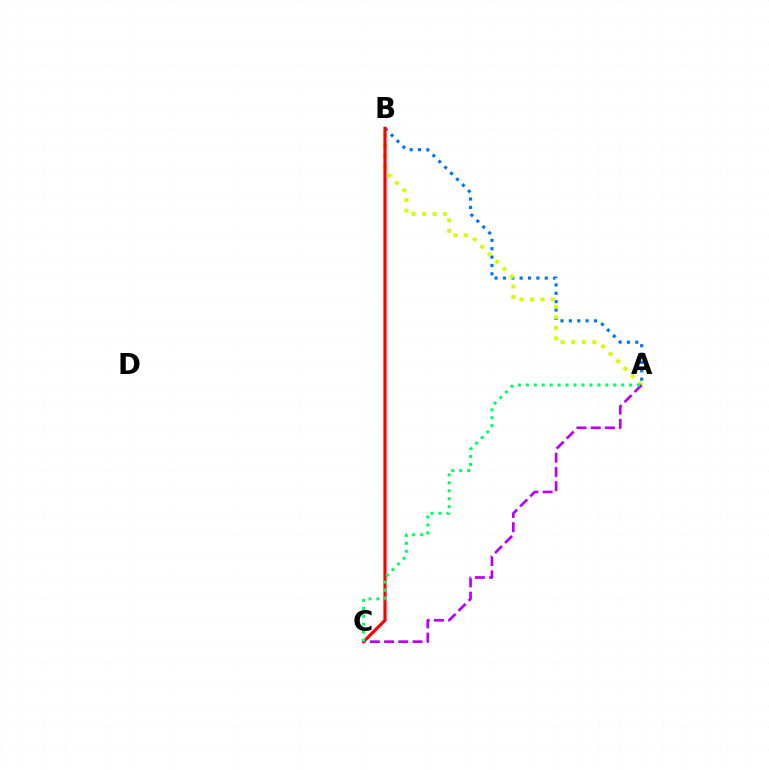{('A', 'B'): [{'color': '#0074ff', 'line_style': 'dotted', 'thickness': 2.27}, {'color': '#d1ff00', 'line_style': 'dotted', 'thickness': 2.86}], ('B', 'C'): [{'color': '#ff0000', 'line_style': 'solid', 'thickness': 2.29}], ('A', 'C'): [{'color': '#b900ff', 'line_style': 'dashed', 'thickness': 1.94}, {'color': '#00ff5c', 'line_style': 'dotted', 'thickness': 2.16}]}